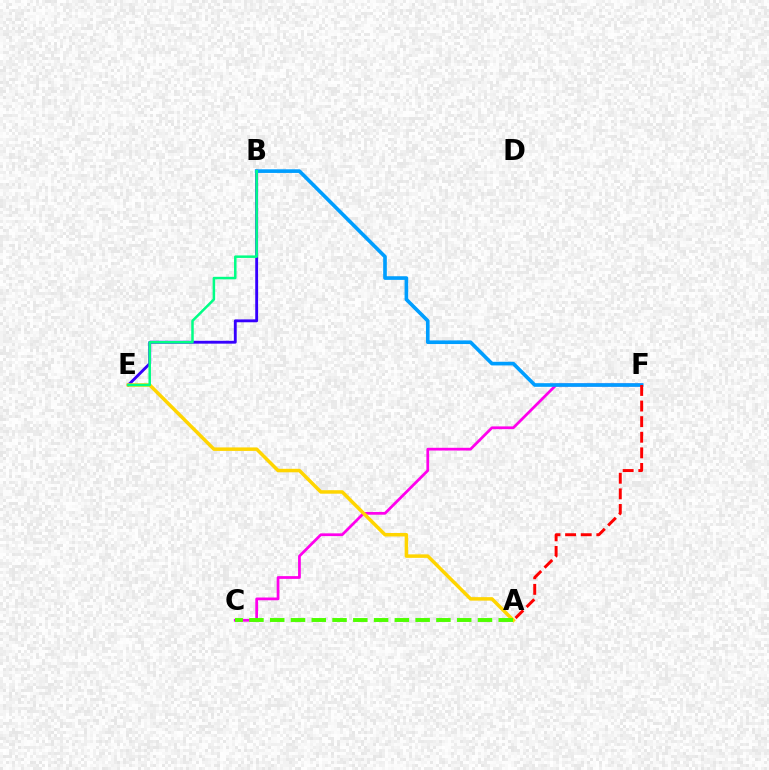{('C', 'F'): [{'color': '#ff00ed', 'line_style': 'solid', 'thickness': 1.98}], ('B', 'E'): [{'color': '#3700ff', 'line_style': 'solid', 'thickness': 2.06}, {'color': '#00ff86', 'line_style': 'solid', 'thickness': 1.81}], ('B', 'F'): [{'color': '#009eff', 'line_style': 'solid', 'thickness': 2.62}], ('A', 'E'): [{'color': '#ffd500', 'line_style': 'solid', 'thickness': 2.51}], ('A', 'C'): [{'color': '#4fff00', 'line_style': 'dashed', 'thickness': 2.82}], ('A', 'F'): [{'color': '#ff0000', 'line_style': 'dashed', 'thickness': 2.12}]}